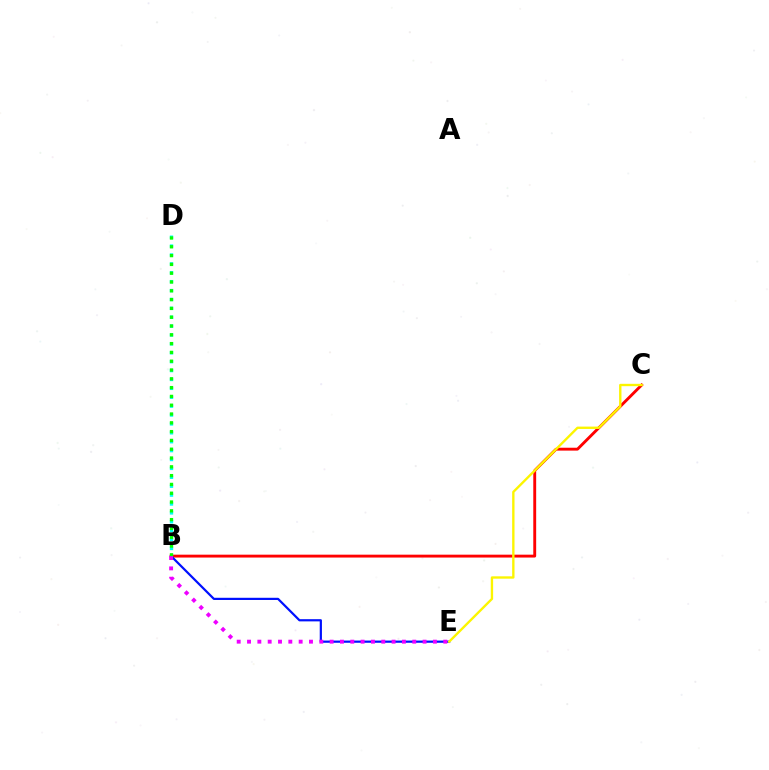{('B', 'C'): [{'color': '#ff0000', 'line_style': 'solid', 'thickness': 2.07}], ('B', 'E'): [{'color': '#0010ff', 'line_style': 'solid', 'thickness': 1.59}, {'color': '#ee00ff', 'line_style': 'dotted', 'thickness': 2.81}], ('B', 'D'): [{'color': '#00fff6', 'line_style': 'dotted', 'thickness': 2.42}, {'color': '#08ff00', 'line_style': 'dotted', 'thickness': 2.39}], ('C', 'E'): [{'color': '#fcf500', 'line_style': 'solid', 'thickness': 1.7}]}